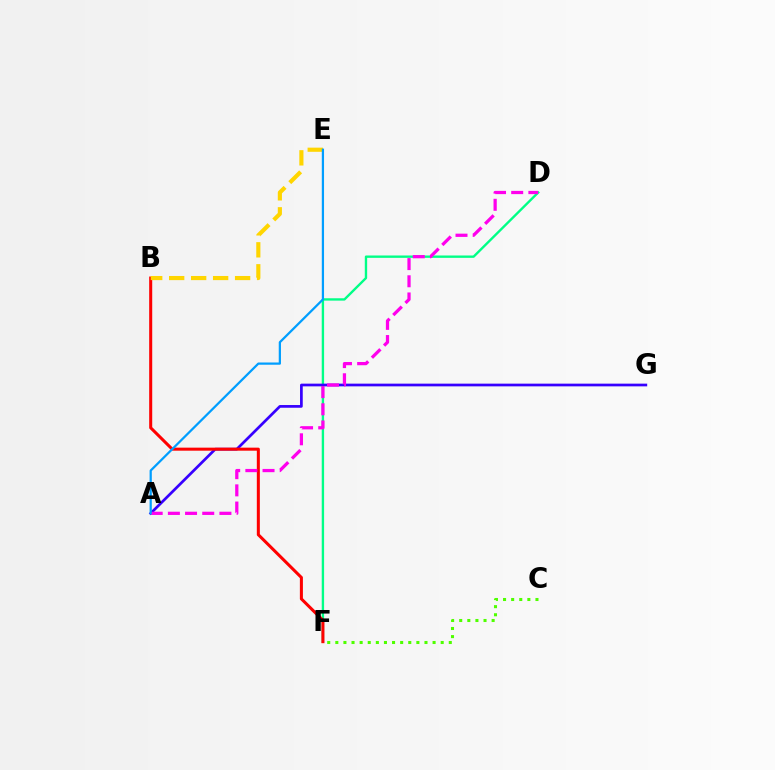{('D', 'F'): [{'color': '#00ff86', 'line_style': 'solid', 'thickness': 1.7}], ('C', 'F'): [{'color': '#4fff00', 'line_style': 'dotted', 'thickness': 2.2}], ('A', 'G'): [{'color': '#3700ff', 'line_style': 'solid', 'thickness': 1.95}], ('B', 'F'): [{'color': '#ff0000', 'line_style': 'solid', 'thickness': 2.19}], ('B', 'E'): [{'color': '#ffd500', 'line_style': 'dashed', 'thickness': 2.99}], ('A', 'D'): [{'color': '#ff00ed', 'line_style': 'dashed', 'thickness': 2.33}], ('A', 'E'): [{'color': '#009eff', 'line_style': 'solid', 'thickness': 1.61}]}